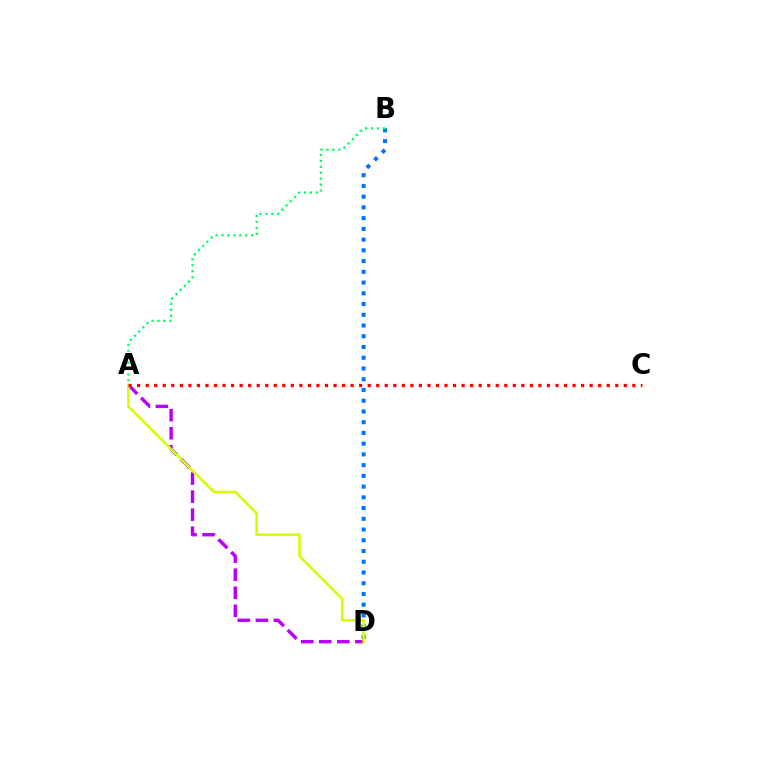{('A', 'D'): [{'color': '#b900ff', 'line_style': 'dashed', 'thickness': 2.45}, {'color': '#d1ff00', 'line_style': 'solid', 'thickness': 1.86}], ('B', 'D'): [{'color': '#0074ff', 'line_style': 'dotted', 'thickness': 2.92}], ('A', 'B'): [{'color': '#00ff5c', 'line_style': 'dotted', 'thickness': 1.61}], ('A', 'C'): [{'color': '#ff0000', 'line_style': 'dotted', 'thickness': 2.32}]}